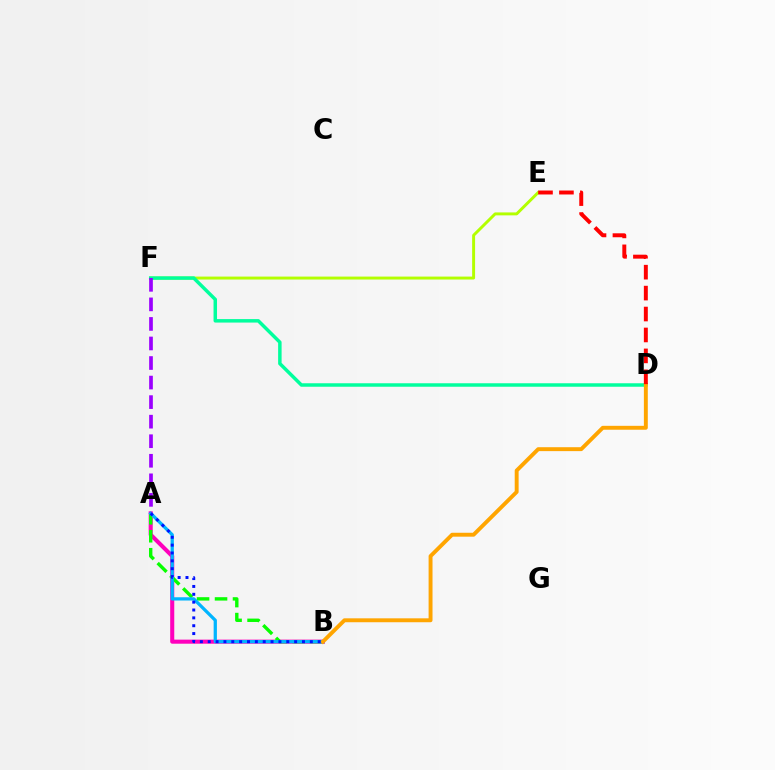{('E', 'F'): [{'color': '#b3ff00', 'line_style': 'solid', 'thickness': 2.12}], ('A', 'B'): [{'color': '#ff00bd', 'line_style': 'solid', 'thickness': 2.93}, {'color': '#08ff00', 'line_style': 'dashed', 'thickness': 2.44}, {'color': '#00b5ff', 'line_style': 'solid', 'thickness': 2.35}, {'color': '#0010ff', 'line_style': 'dotted', 'thickness': 2.13}], ('D', 'F'): [{'color': '#00ff9d', 'line_style': 'solid', 'thickness': 2.5}], ('A', 'F'): [{'color': '#9b00ff', 'line_style': 'dashed', 'thickness': 2.66}], ('B', 'D'): [{'color': '#ffa500', 'line_style': 'solid', 'thickness': 2.81}], ('D', 'E'): [{'color': '#ff0000', 'line_style': 'dashed', 'thickness': 2.84}]}